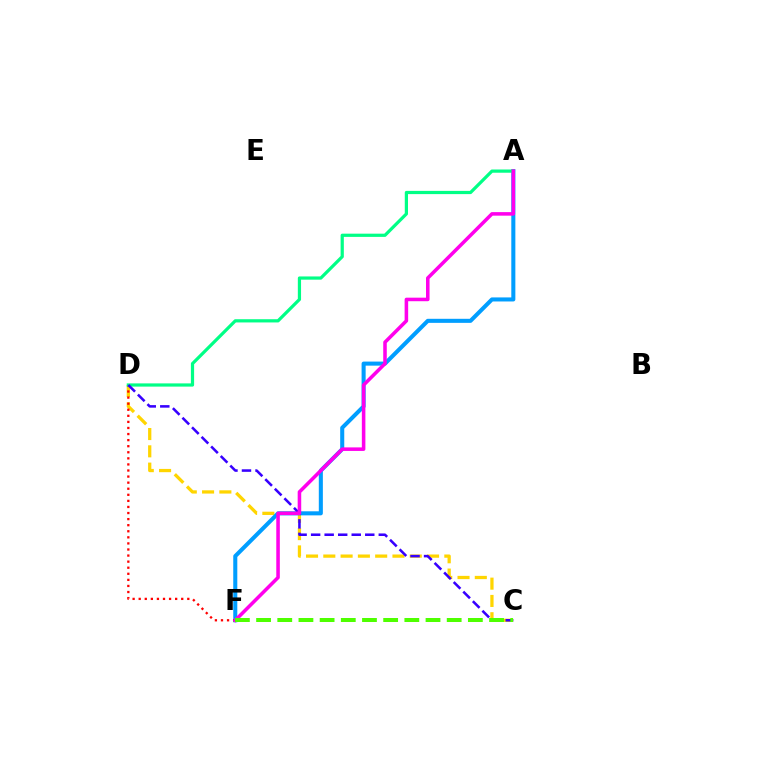{('C', 'D'): [{'color': '#ffd500', 'line_style': 'dashed', 'thickness': 2.35}, {'color': '#3700ff', 'line_style': 'dashed', 'thickness': 1.84}], ('A', 'F'): [{'color': '#009eff', 'line_style': 'solid', 'thickness': 2.92}, {'color': '#ff00ed', 'line_style': 'solid', 'thickness': 2.55}], ('D', 'F'): [{'color': '#ff0000', 'line_style': 'dotted', 'thickness': 1.65}], ('A', 'D'): [{'color': '#00ff86', 'line_style': 'solid', 'thickness': 2.32}], ('C', 'F'): [{'color': '#4fff00', 'line_style': 'dashed', 'thickness': 2.88}]}